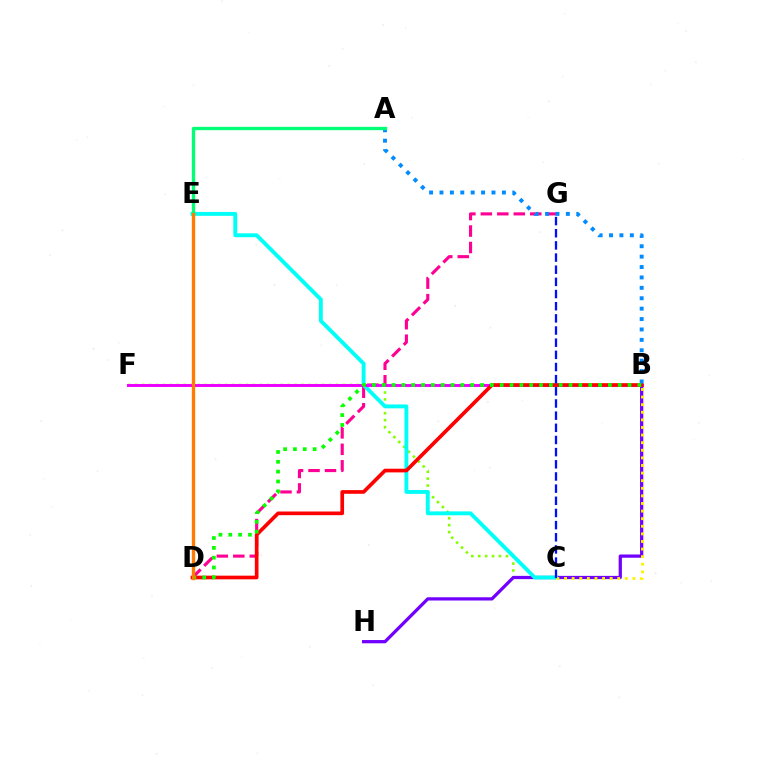{('C', 'F'): [{'color': '#84ff00', 'line_style': 'dotted', 'thickness': 1.88}], ('B', 'H'): [{'color': '#7200ff', 'line_style': 'solid', 'thickness': 2.34}], ('D', 'G'): [{'color': '#ff0094', 'line_style': 'dashed', 'thickness': 2.24}], ('C', 'E'): [{'color': '#00fff6', 'line_style': 'solid', 'thickness': 2.8}], ('B', 'F'): [{'color': '#ee00ff', 'line_style': 'solid', 'thickness': 2.11}], ('B', 'D'): [{'color': '#ff0000', 'line_style': 'solid', 'thickness': 2.64}, {'color': '#08ff00', 'line_style': 'dotted', 'thickness': 2.67}], ('A', 'B'): [{'color': '#008cff', 'line_style': 'dotted', 'thickness': 2.83}], ('A', 'E'): [{'color': '#00ff74', 'line_style': 'solid', 'thickness': 2.4}], ('B', 'C'): [{'color': '#fcf500', 'line_style': 'dotted', 'thickness': 2.06}], ('C', 'G'): [{'color': '#0010ff', 'line_style': 'dashed', 'thickness': 1.65}], ('D', 'E'): [{'color': '#ff7c00', 'line_style': 'solid', 'thickness': 2.39}]}